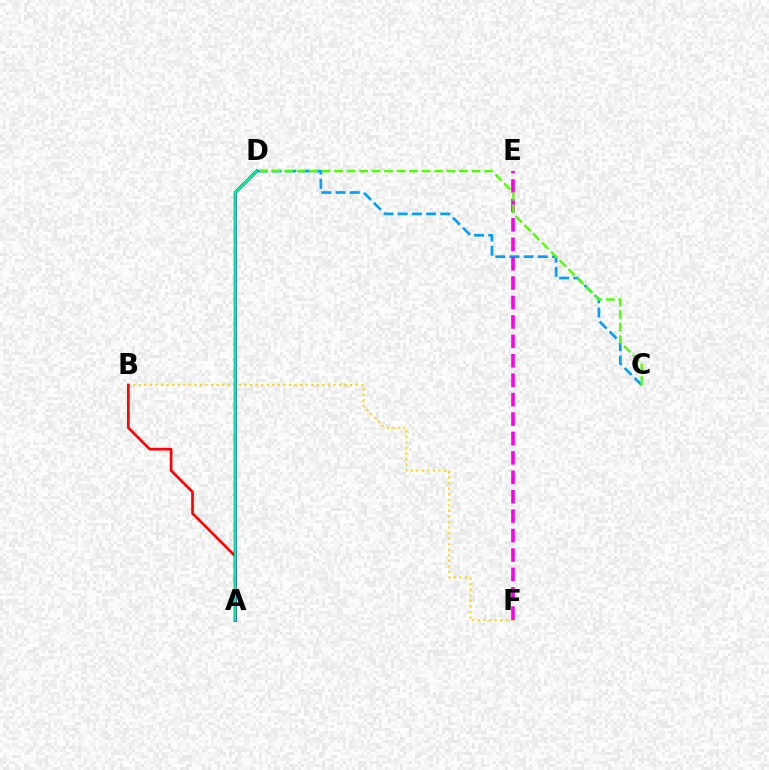{('B', 'F'): [{'color': '#ffd500', 'line_style': 'dotted', 'thickness': 1.51}], ('C', 'D'): [{'color': '#009eff', 'line_style': 'dashed', 'thickness': 1.93}, {'color': '#4fff00', 'line_style': 'dashed', 'thickness': 1.7}], ('E', 'F'): [{'color': '#ff00ed', 'line_style': 'dashed', 'thickness': 2.64}], ('A', 'B'): [{'color': '#ff0000', 'line_style': 'solid', 'thickness': 1.92}], ('A', 'D'): [{'color': '#3700ff', 'line_style': 'solid', 'thickness': 2.16}, {'color': '#00ff86', 'line_style': 'solid', 'thickness': 1.62}]}